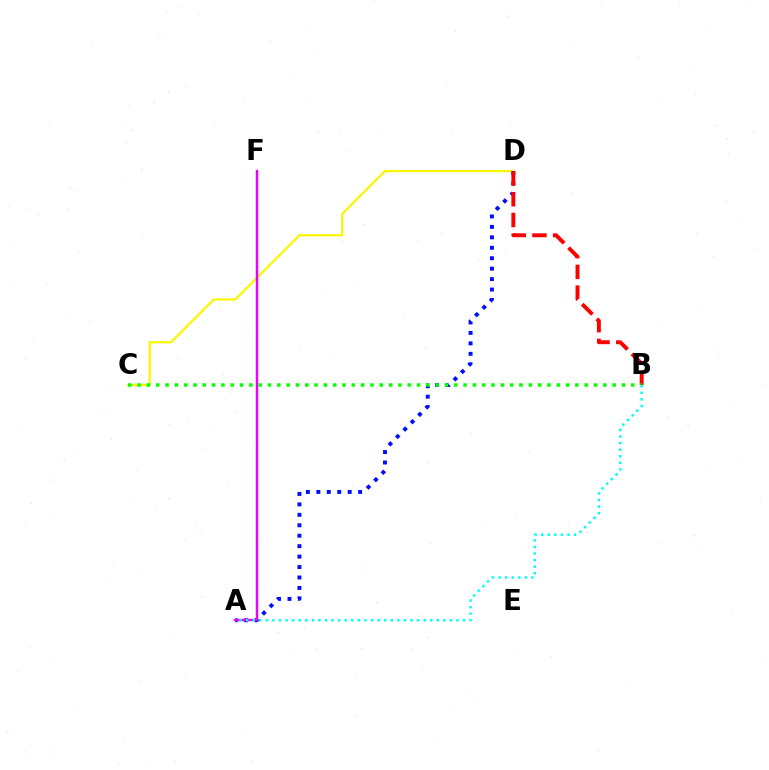{('C', 'D'): [{'color': '#fcf500', 'line_style': 'solid', 'thickness': 1.63}], ('A', 'D'): [{'color': '#0010ff', 'line_style': 'dotted', 'thickness': 2.84}], ('B', 'D'): [{'color': '#ff0000', 'line_style': 'dashed', 'thickness': 2.81}], ('A', 'F'): [{'color': '#ee00ff', 'line_style': 'solid', 'thickness': 1.75}], ('B', 'C'): [{'color': '#08ff00', 'line_style': 'dotted', 'thickness': 2.53}], ('A', 'B'): [{'color': '#00fff6', 'line_style': 'dotted', 'thickness': 1.79}]}